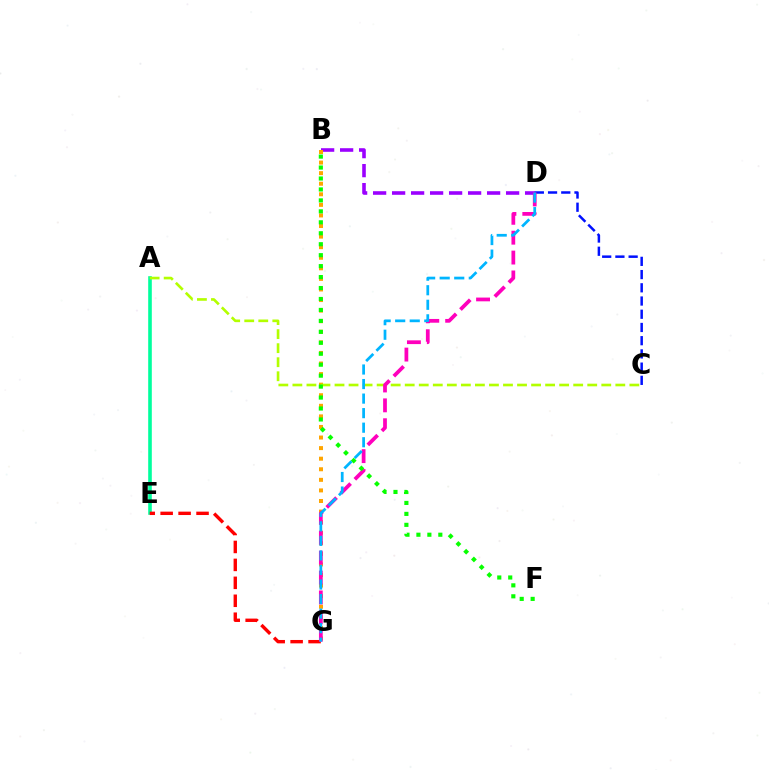{('B', 'D'): [{'color': '#9b00ff', 'line_style': 'dashed', 'thickness': 2.58}], ('A', 'E'): [{'color': '#00ff9d', 'line_style': 'solid', 'thickness': 2.6}], ('C', 'D'): [{'color': '#0010ff', 'line_style': 'dashed', 'thickness': 1.8}], ('B', 'G'): [{'color': '#ffa500', 'line_style': 'dotted', 'thickness': 2.87}], ('A', 'C'): [{'color': '#b3ff00', 'line_style': 'dashed', 'thickness': 1.91}], ('E', 'G'): [{'color': '#ff0000', 'line_style': 'dashed', 'thickness': 2.44}], ('D', 'G'): [{'color': '#ff00bd', 'line_style': 'dashed', 'thickness': 2.7}, {'color': '#00b5ff', 'line_style': 'dashed', 'thickness': 1.98}], ('B', 'F'): [{'color': '#08ff00', 'line_style': 'dotted', 'thickness': 2.98}]}